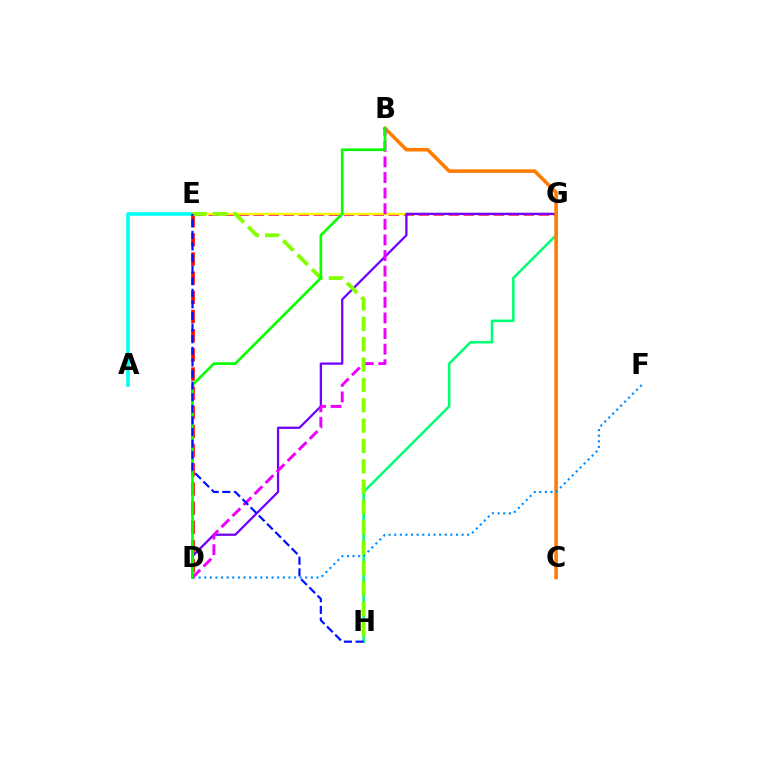{('A', 'E'): [{'color': '#00fff6', 'line_style': 'solid', 'thickness': 2.57}], ('D', 'E'): [{'color': '#ff0000', 'line_style': 'dashed', 'thickness': 2.6}], ('E', 'G'): [{'color': '#ff0094', 'line_style': 'dashed', 'thickness': 2.04}, {'color': '#fcf500', 'line_style': 'solid', 'thickness': 1.72}], ('G', 'H'): [{'color': '#00ff74', 'line_style': 'solid', 'thickness': 1.83}], ('D', 'G'): [{'color': '#7200ff', 'line_style': 'solid', 'thickness': 1.63}], ('B', 'C'): [{'color': '#ff7c00', 'line_style': 'solid', 'thickness': 2.58}], ('D', 'F'): [{'color': '#008cff', 'line_style': 'dotted', 'thickness': 1.53}], ('B', 'D'): [{'color': '#ee00ff', 'line_style': 'dashed', 'thickness': 2.12}, {'color': '#08ff00', 'line_style': 'solid', 'thickness': 1.91}], ('E', 'H'): [{'color': '#84ff00', 'line_style': 'dashed', 'thickness': 2.76}, {'color': '#0010ff', 'line_style': 'dashed', 'thickness': 1.58}]}